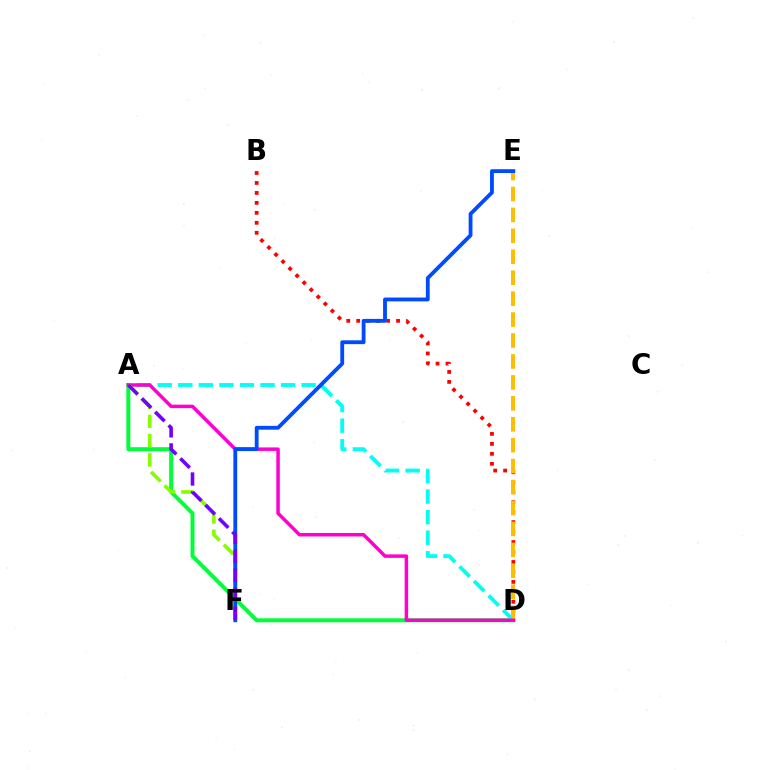{('A', 'D'): [{'color': '#00ff39', 'line_style': 'solid', 'thickness': 2.85}, {'color': '#00fff6', 'line_style': 'dashed', 'thickness': 2.79}, {'color': '#ff00cf', 'line_style': 'solid', 'thickness': 2.51}], ('B', 'D'): [{'color': '#ff0000', 'line_style': 'dotted', 'thickness': 2.71}], ('D', 'E'): [{'color': '#ffbd00', 'line_style': 'dashed', 'thickness': 2.84}], ('A', 'F'): [{'color': '#84ff00', 'line_style': 'dashed', 'thickness': 2.61}, {'color': '#7200ff', 'line_style': 'dashed', 'thickness': 2.58}], ('E', 'F'): [{'color': '#004bff', 'line_style': 'solid', 'thickness': 2.76}]}